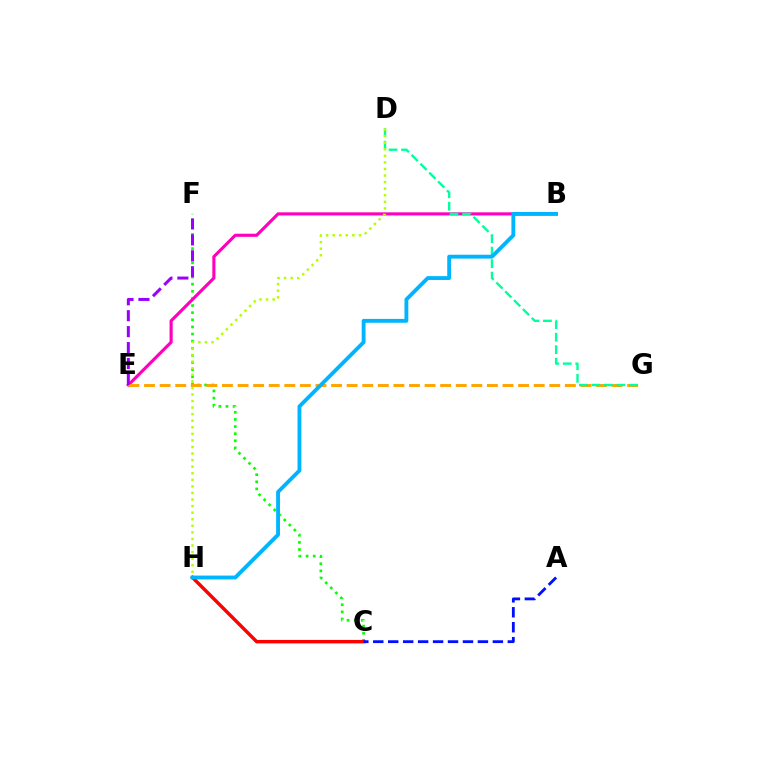{('C', 'F'): [{'color': '#08ff00', 'line_style': 'dotted', 'thickness': 1.93}], ('C', 'H'): [{'color': '#ff0000', 'line_style': 'solid', 'thickness': 2.49}], ('B', 'E'): [{'color': '#ff00bd', 'line_style': 'solid', 'thickness': 2.25}], ('E', 'G'): [{'color': '#ffa500', 'line_style': 'dashed', 'thickness': 2.12}], ('D', 'G'): [{'color': '#00ff9d', 'line_style': 'dashed', 'thickness': 1.7}], ('D', 'H'): [{'color': '#b3ff00', 'line_style': 'dotted', 'thickness': 1.78}], ('A', 'C'): [{'color': '#0010ff', 'line_style': 'dashed', 'thickness': 2.03}], ('B', 'H'): [{'color': '#00b5ff', 'line_style': 'solid', 'thickness': 2.78}], ('E', 'F'): [{'color': '#9b00ff', 'line_style': 'dashed', 'thickness': 2.16}]}